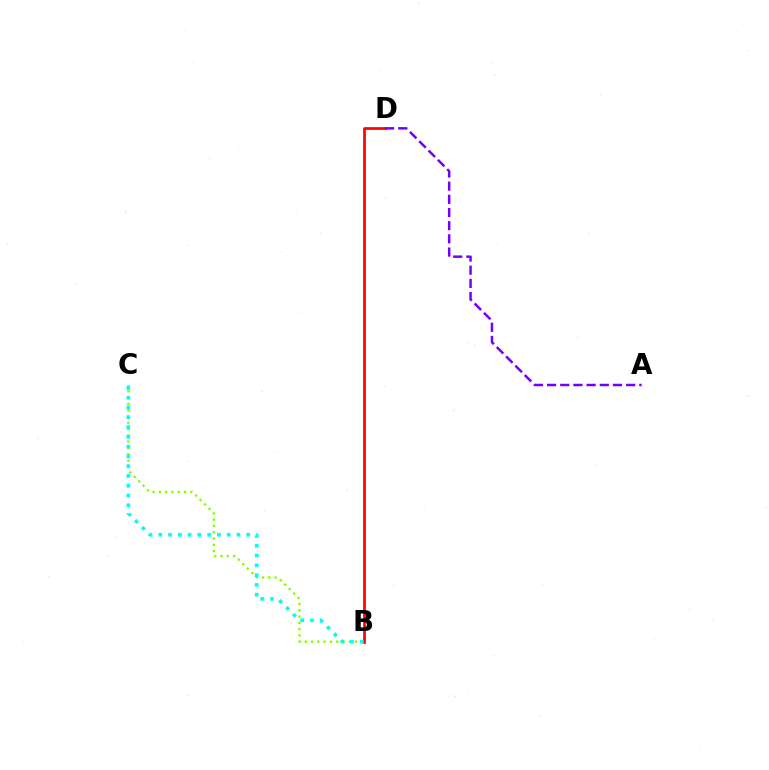{('B', 'C'): [{'color': '#84ff00', 'line_style': 'dotted', 'thickness': 1.71}, {'color': '#00fff6', 'line_style': 'dotted', 'thickness': 2.66}], ('B', 'D'): [{'color': '#ff0000', 'line_style': 'solid', 'thickness': 1.96}], ('A', 'D'): [{'color': '#7200ff', 'line_style': 'dashed', 'thickness': 1.79}]}